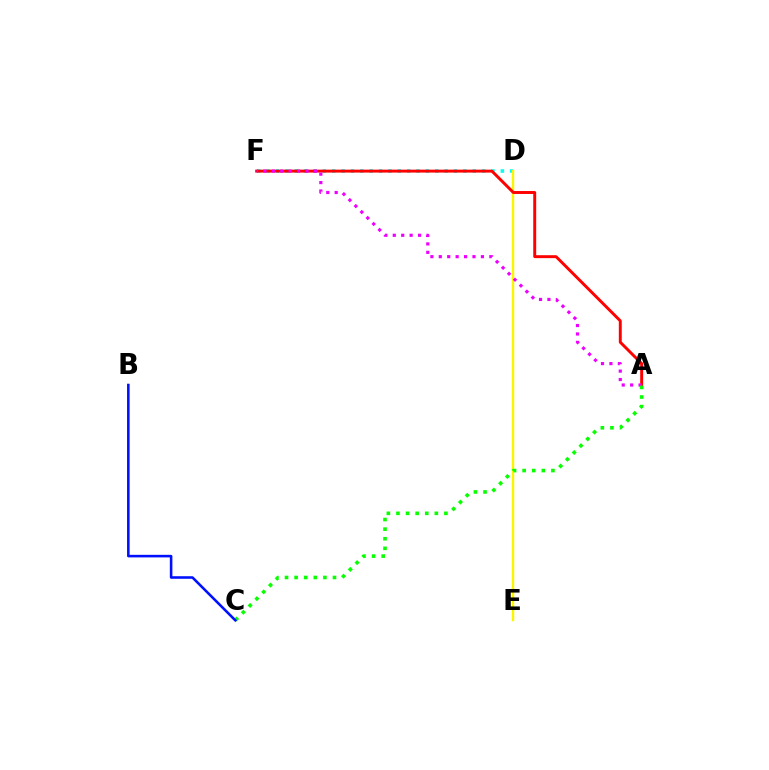{('D', 'F'): [{'color': '#00fff6', 'line_style': 'dotted', 'thickness': 2.55}], ('D', 'E'): [{'color': '#fcf500', 'line_style': 'solid', 'thickness': 1.75}], ('A', 'F'): [{'color': '#ff0000', 'line_style': 'solid', 'thickness': 2.11}, {'color': '#ee00ff', 'line_style': 'dotted', 'thickness': 2.29}], ('A', 'C'): [{'color': '#08ff00', 'line_style': 'dotted', 'thickness': 2.61}], ('B', 'C'): [{'color': '#0010ff', 'line_style': 'solid', 'thickness': 1.85}]}